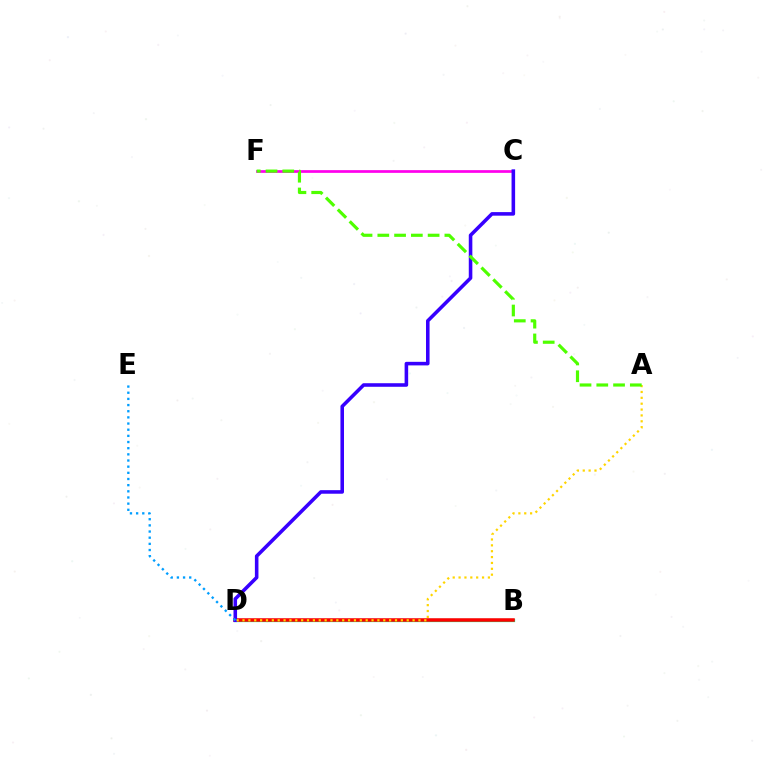{('B', 'D'): [{'color': '#00ff86', 'line_style': 'solid', 'thickness': 2.33}, {'color': '#ff0000', 'line_style': 'solid', 'thickness': 2.53}], ('C', 'F'): [{'color': '#ff00ed', 'line_style': 'solid', 'thickness': 1.96}], ('C', 'D'): [{'color': '#3700ff', 'line_style': 'solid', 'thickness': 2.57}], ('D', 'E'): [{'color': '#009eff', 'line_style': 'dotted', 'thickness': 1.67}], ('A', 'D'): [{'color': '#ffd500', 'line_style': 'dotted', 'thickness': 1.59}], ('A', 'F'): [{'color': '#4fff00', 'line_style': 'dashed', 'thickness': 2.28}]}